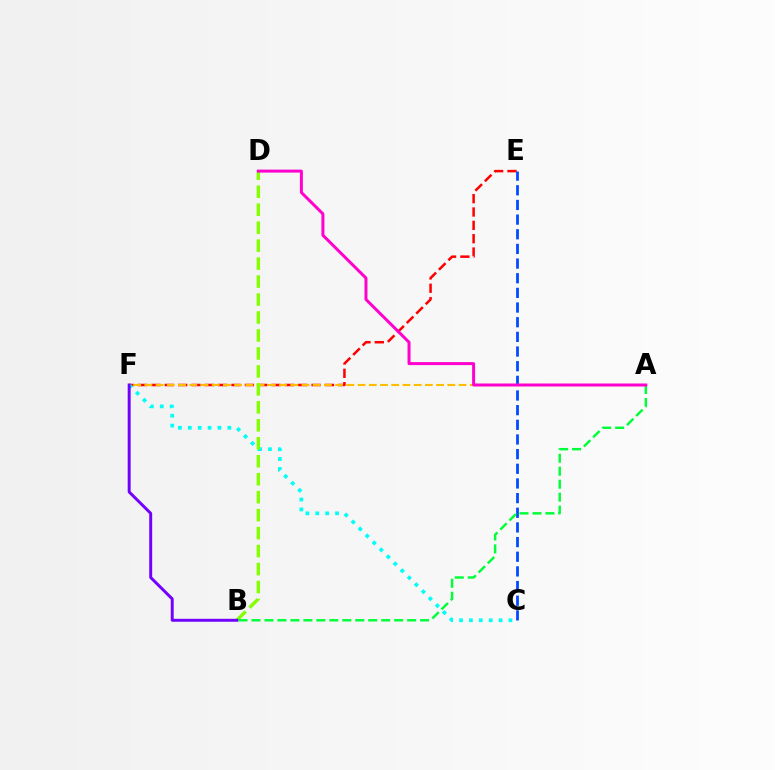{('E', 'F'): [{'color': '#ff0000', 'line_style': 'dashed', 'thickness': 1.81}], ('C', 'E'): [{'color': '#004bff', 'line_style': 'dashed', 'thickness': 1.99}], ('C', 'F'): [{'color': '#00fff6', 'line_style': 'dotted', 'thickness': 2.69}], ('A', 'F'): [{'color': '#ffbd00', 'line_style': 'dashed', 'thickness': 1.52}], ('B', 'D'): [{'color': '#84ff00', 'line_style': 'dashed', 'thickness': 2.44}], ('A', 'B'): [{'color': '#00ff39', 'line_style': 'dashed', 'thickness': 1.76}], ('A', 'D'): [{'color': '#ff00cf', 'line_style': 'solid', 'thickness': 2.15}], ('B', 'F'): [{'color': '#7200ff', 'line_style': 'solid', 'thickness': 2.13}]}